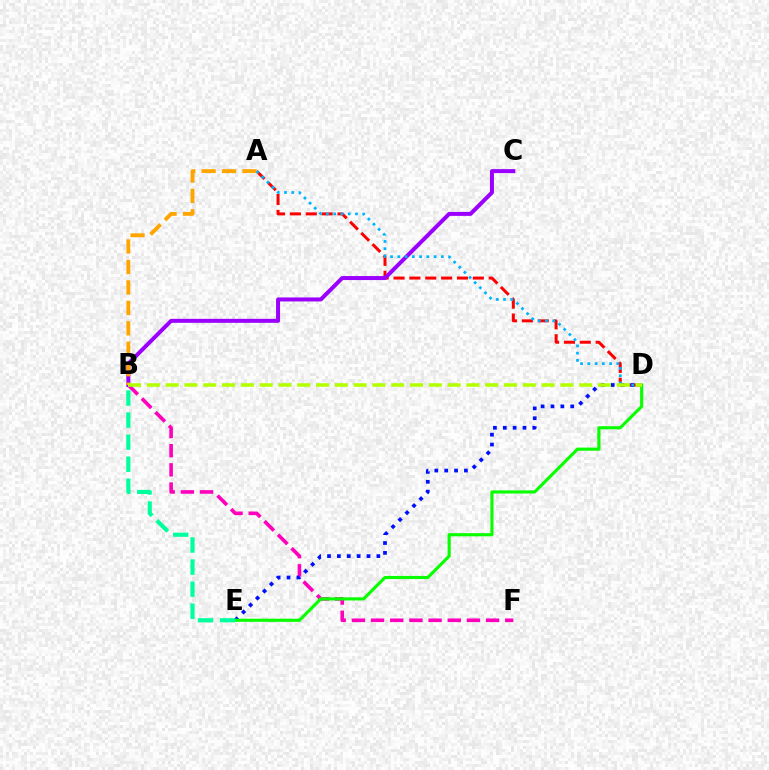{('B', 'F'): [{'color': '#ff00bd', 'line_style': 'dashed', 'thickness': 2.6}], ('A', 'D'): [{'color': '#ff0000', 'line_style': 'dashed', 'thickness': 2.15}, {'color': '#00b5ff', 'line_style': 'dotted', 'thickness': 1.97}], ('B', 'C'): [{'color': '#9b00ff', 'line_style': 'solid', 'thickness': 2.88}], ('D', 'E'): [{'color': '#0010ff', 'line_style': 'dotted', 'thickness': 2.68}, {'color': '#08ff00', 'line_style': 'solid', 'thickness': 2.25}], ('A', 'B'): [{'color': '#ffa500', 'line_style': 'dashed', 'thickness': 2.78}], ('B', 'D'): [{'color': '#b3ff00', 'line_style': 'dashed', 'thickness': 2.55}], ('B', 'E'): [{'color': '#00ff9d', 'line_style': 'dashed', 'thickness': 3.0}]}